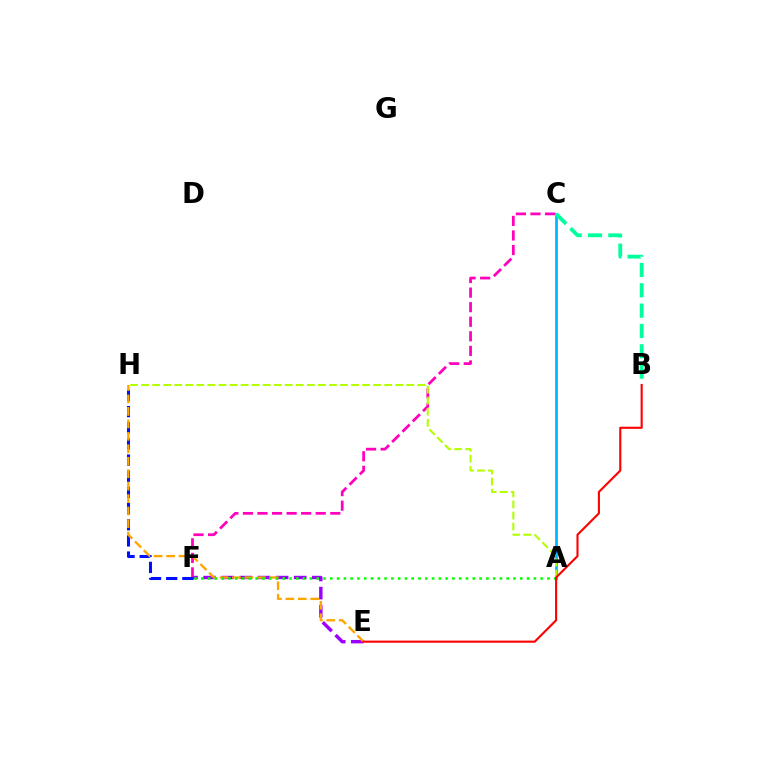{('A', 'C'): [{'color': '#00b5ff', 'line_style': 'solid', 'thickness': 1.95}], ('E', 'F'): [{'color': '#9b00ff', 'line_style': 'dashed', 'thickness': 2.46}], ('C', 'F'): [{'color': '#ff00bd', 'line_style': 'dashed', 'thickness': 1.98}], ('F', 'H'): [{'color': '#0010ff', 'line_style': 'dashed', 'thickness': 2.2}], ('A', 'H'): [{'color': '#b3ff00', 'line_style': 'dashed', 'thickness': 1.5}], ('B', 'C'): [{'color': '#00ff9d', 'line_style': 'dashed', 'thickness': 2.76}], ('E', 'H'): [{'color': '#ffa500', 'line_style': 'dashed', 'thickness': 1.69}], ('A', 'F'): [{'color': '#08ff00', 'line_style': 'dotted', 'thickness': 1.84}], ('B', 'E'): [{'color': '#ff0000', 'line_style': 'solid', 'thickness': 1.52}]}